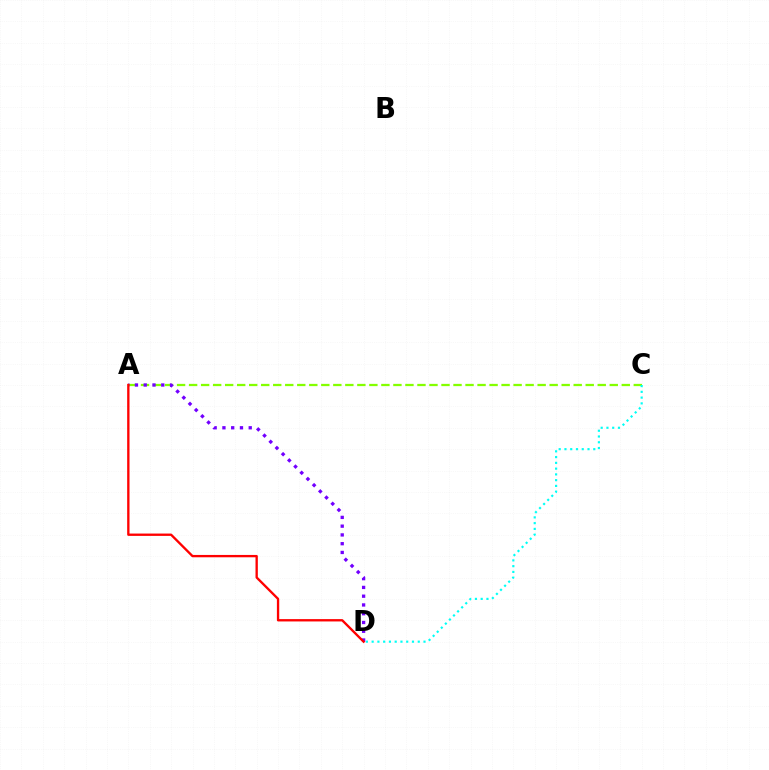{('A', 'C'): [{'color': '#84ff00', 'line_style': 'dashed', 'thickness': 1.63}], ('C', 'D'): [{'color': '#00fff6', 'line_style': 'dotted', 'thickness': 1.57}], ('A', 'D'): [{'color': '#7200ff', 'line_style': 'dotted', 'thickness': 2.38}, {'color': '#ff0000', 'line_style': 'solid', 'thickness': 1.68}]}